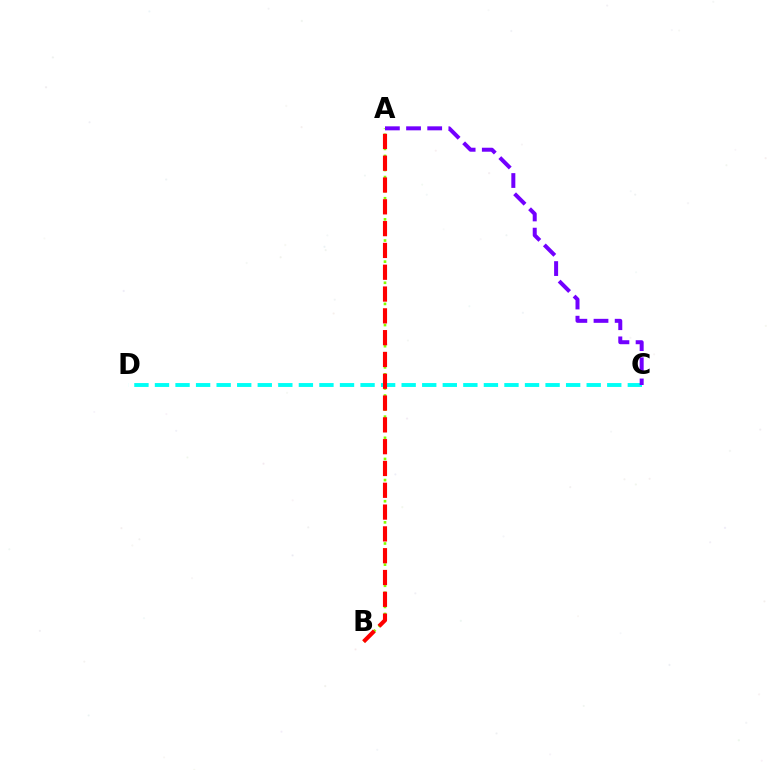{('A', 'B'): [{'color': '#84ff00', 'line_style': 'dotted', 'thickness': 1.91}, {'color': '#ff0000', 'line_style': 'dashed', 'thickness': 2.96}], ('C', 'D'): [{'color': '#00fff6', 'line_style': 'dashed', 'thickness': 2.79}], ('A', 'C'): [{'color': '#7200ff', 'line_style': 'dashed', 'thickness': 2.87}]}